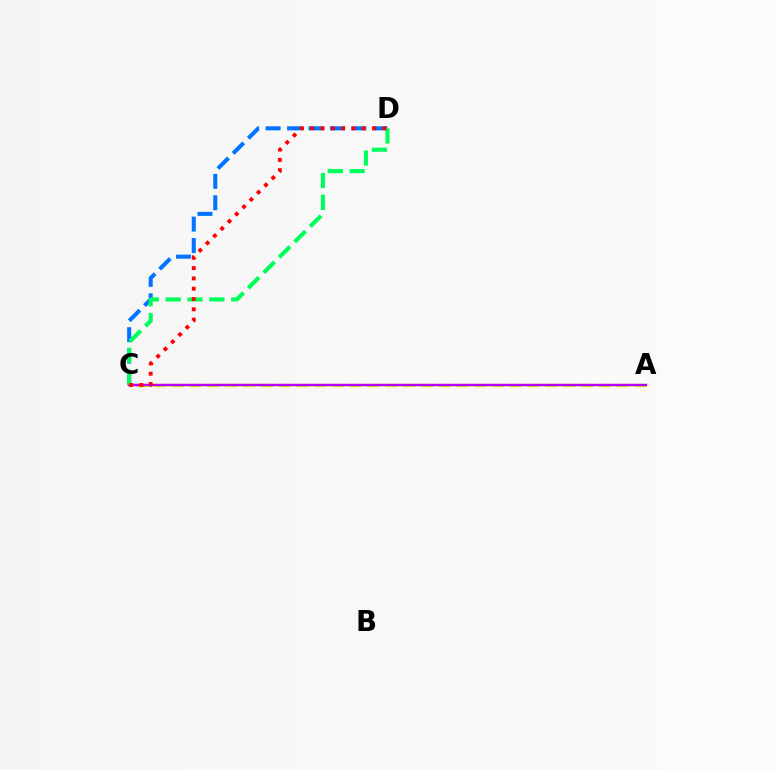{('C', 'D'): [{'color': '#0074ff', 'line_style': 'dashed', 'thickness': 2.91}, {'color': '#00ff5c', 'line_style': 'dashed', 'thickness': 2.97}, {'color': '#ff0000', 'line_style': 'dotted', 'thickness': 2.8}], ('A', 'C'): [{'color': '#d1ff00', 'line_style': 'dashed', 'thickness': 2.42}, {'color': '#b900ff', 'line_style': 'solid', 'thickness': 1.73}]}